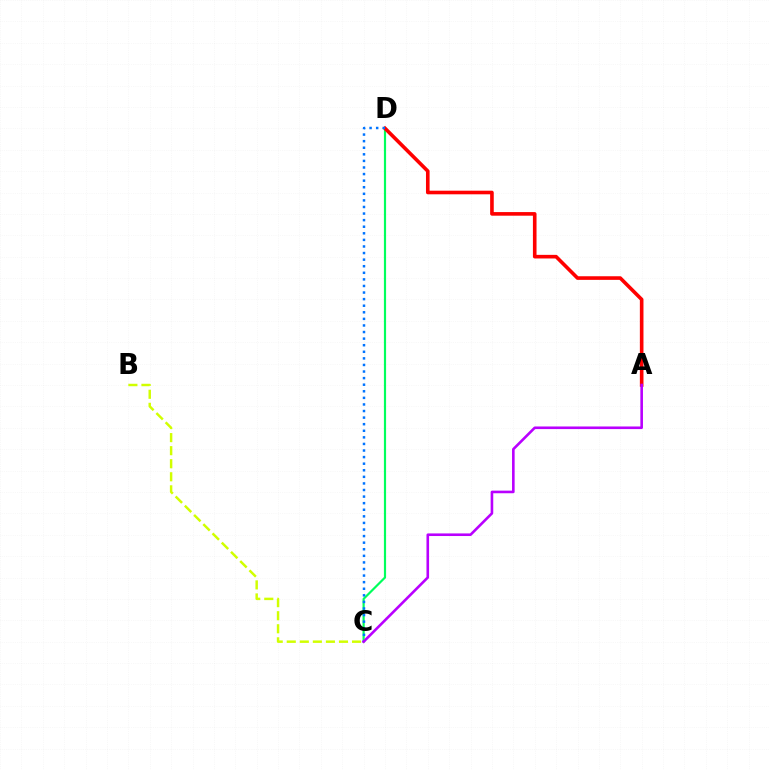{('C', 'D'): [{'color': '#00ff5c', 'line_style': 'solid', 'thickness': 1.57}, {'color': '#0074ff', 'line_style': 'dotted', 'thickness': 1.79}], ('B', 'C'): [{'color': '#d1ff00', 'line_style': 'dashed', 'thickness': 1.77}], ('A', 'D'): [{'color': '#ff0000', 'line_style': 'solid', 'thickness': 2.6}], ('A', 'C'): [{'color': '#b900ff', 'line_style': 'solid', 'thickness': 1.88}]}